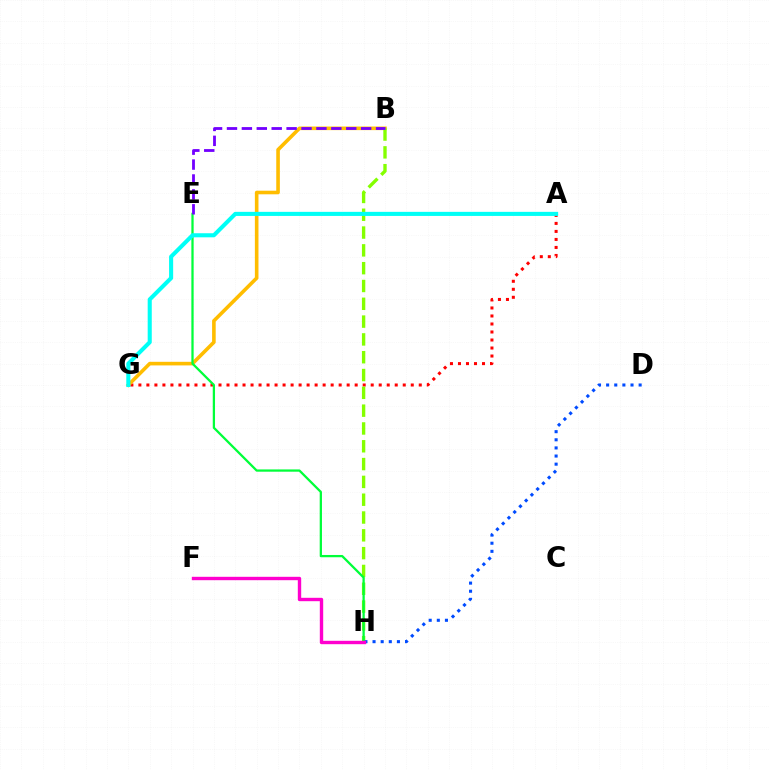{('A', 'G'): [{'color': '#ff0000', 'line_style': 'dotted', 'thickness': 2.18}, {'color': '#00fff6', 'line_style': 'solid', 'thickness': 2.94}], ('B', 'G'): [{'color': '#ffbd00', 'line_style': 'solid', 'thickness': 2.59}], ('B', 'H'): [{'color': '#84ff00', 'line_style': 'dashed', 'thickness': 2.42}], ('D', 'H'): [{'color': '#004bff', 'line_style': 'dotted', 'thickness': 2.21}], ('E', 'H'): [{'color': '#00ff39', 'line_style': 'solid', 'thickness': 1.63}], ('F', 'H'): [{'color': '#ff00cf', 'line_style': 'solid', 'thickness': 2.44}], ('B', 'E'): [{'color': '#7200ff', 'line_style': 'dashed', 'thickness': 2.03}]}